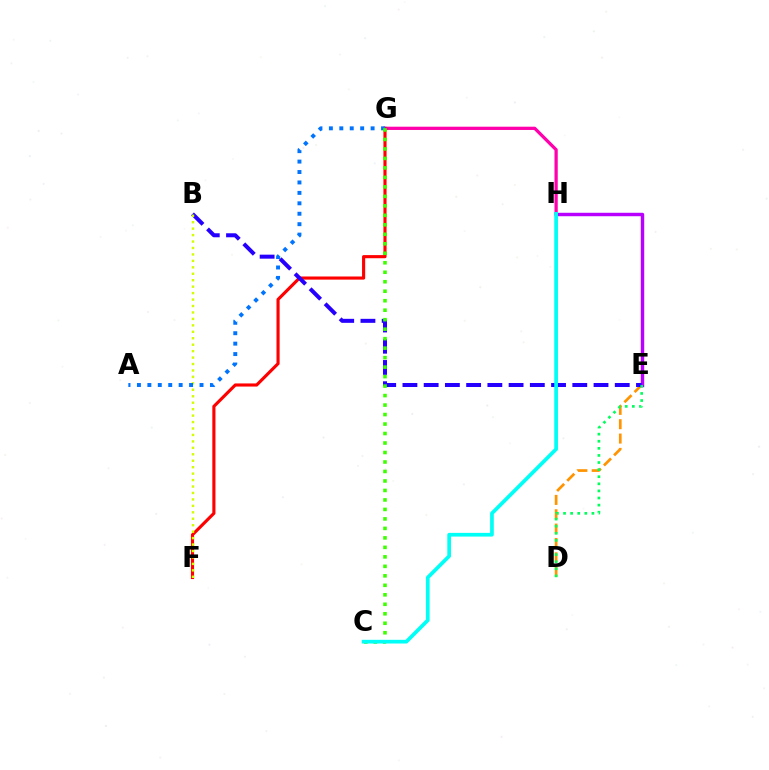{('E', 'H'): [{'color': '#b900ff', 'line_style': 'solid', 'thickness': 2.47}], ('D', 'E'): [{'color': '#ff9400', 'line_style': 'dashed', 'thickness': 1.95}, {'color': '#00ff5c', 'line_style': 'dotted', 'thickness': 1.93}], ('G', 'H'): [{'color': '#ff00ac', 'line_style': 'solid', 'thickness': 2.34}], ('F', 'G'): [{'color': '#ff0000', 'line_style': 'solid', 'thickness': 2.25}], ('B', 'E'): [{'color': '#2500ff', 'line_style': 'dashed', 'thickness': 2.88}], ('B', 'F'): [{'color': '#d1ff00', 'line_style': 'dotted', 'thickness': 1.75}], ('A', 'G'): [{'color': '#0074ff', 'line_style': 'dotted', 'thickness': 2.83}], ('C', 'G'): [{'color': '#3dff00', 'line_style': 'dotted', 'thickness': 2.58}], ('C', 'H'): [{'color': '#00fff6', 'line_style': 'solid', 'thickness': 2.67}]}